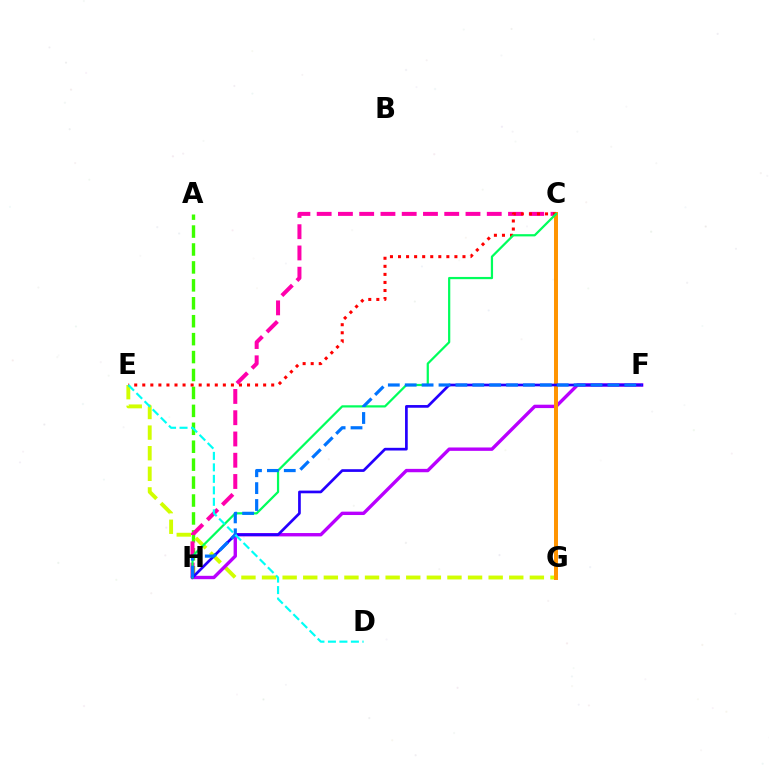{('A', 'H'): [{'color': '#3dff00', 'line_style': 'dashed', 'thickness': 2.44}], ('C', 'H'): [{'color': '#ff00ac', 'line_style': 'dashed', 'thickness': 2.89}, {'color': '#00ff5c', 'line_style': 'solid', 'thickness': 1.6}], ('E', 'G'): [{'color': '#d1ff00', 'line_style': 'dashed', 'thickness': 2.8}], ('F', 'H'): [{'color': '#b900ff', 'line_style': 'solid', 'thickness': 2.43}, {'color': '#2500ff', 'line_style': 'solid', 'thickness': 1.94}, {'color': '#0074ff', 'line_style': 'dashed', 'thickness': 2.29}], ('C', 'G'): [{'color': '#ff9400', 'line_style': 'solid', 'thickness': 2.86}], ('C', 'E'): [{'color': '#ff0000', 'line_style': 'dotted', 'thickness': 2.19}], ('D', 'E'): [{'color': '#00fff6', 'line_style': 'dashed', 'thickness': 1.56}]}